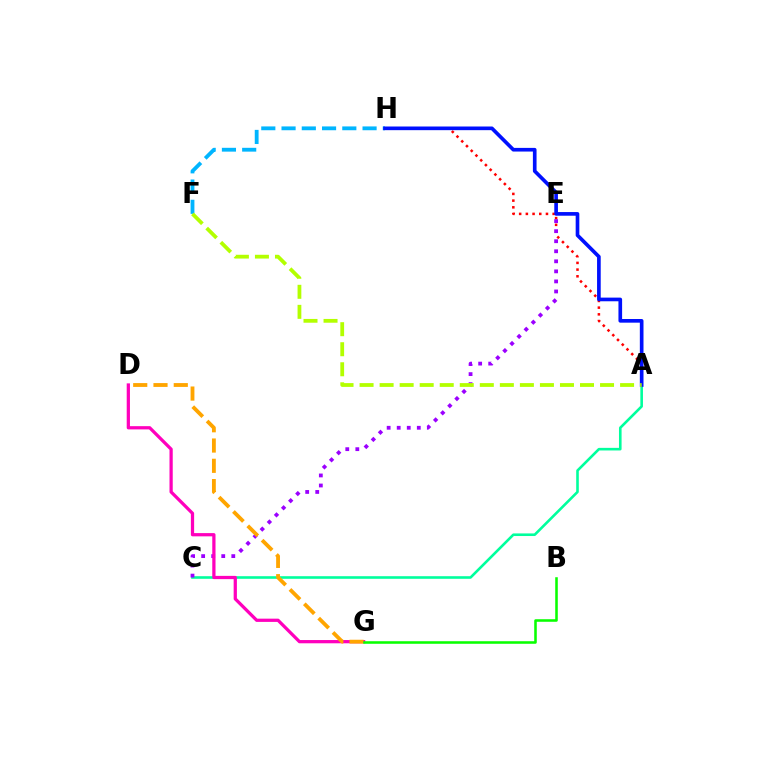{('A', 'H'): [{'color': '#ff0000', 'line_style': 'dotted', 'thickness': 1.82}, {'color': '#0010ff', 'line_style': 'solid', 'thickness': 2.63}], ('A', 'C'): [{'color': '#00ff9d', 'line_style': 'solid', 'thickness': 1.88}], ('C', 'E'): [{'color': '#9b00ff', 'line_style': 'dotted', 'thickness': 2.73}], ('F', 'H'): [{'color': '#00b5ff', 'line_style': 'dashed', 'thickness': 2.75}], ('D', 'G'): [{'color': '#ff00bd', 'line_style': 'solid', 'thickness': 2.34}, {'color': '#ffa500', 'line_style': 'dashed', 'thickness': 2.75}], ('A', 'F'): [{'color': '#b3ff00', 'line_style': 'dashed', 'thickness': 2.72}], ('B', 'G'): [{'color': '#08ff00', 'line_style': 'solid', 'thickness': 1.84}]}